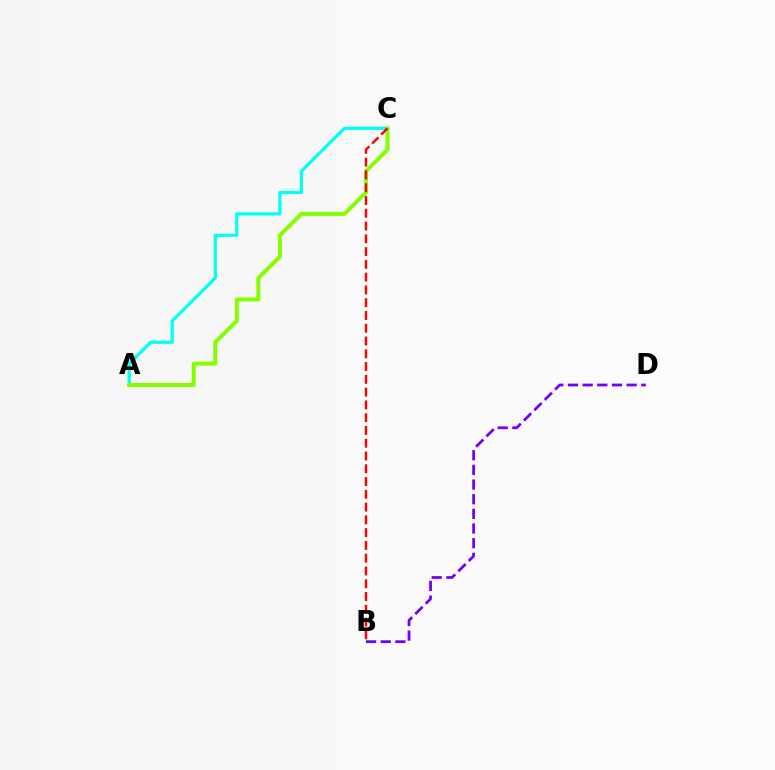{('B', 'D'): [{'color': '#7200ff', 'line_style': 'dashed', 'thickness': 1.99}], ('A', 'C'): [{'color': '#00fff6', 'line_style': 'solid', 'thickness': 2.32}, {'color': '#84ff00', 'line_style': 'solid', 'thickness': 2.88}], ('B', 'C'): [{'color': '#ff0000', 'line_style': 'dashed', 'thickness': 1.74}]}